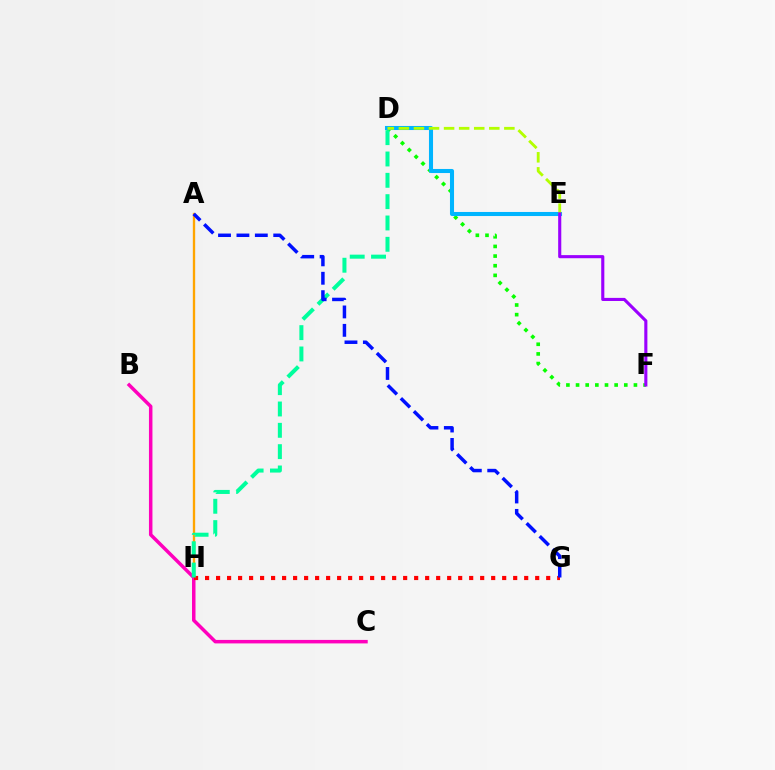{('A', 'H'): [{'color': '#ffa500', 'line_style': 'solid', 'thickness': 1.69}], ('D', 'F'): [{'color': '#08ff00', 'line_style': 'dotted', 'thickness': 2.62}], ('D', 'E'): [{'color': '#00b5ff', 'line_style': 'solid', 'thickness': 2.93}, {'color': '#b3ff00', 'line_style': 'dashed', 'thickness': 2.05}], ('B', 'C'): [{'color': '#ff00bd', 'line_style': 'solid', 'thickness': 2.51}], ('G', 'H'): [{'color': '#ff0000', 'line_style': 'dotted', 'thickness': 2.99}], ('D', 'H'): [{'color': '#00ff9d', 'line_style': 'dashed', 'thickness': 2.9}], ('A', 'G'): [{'color': '#0010ff', 'line_style': 'dashed', 'thickness': 2.5}], ('E', 'F'): [{'color': '#9b00ff', 'line_style': 'solid', 'thickness': 2.24}]}